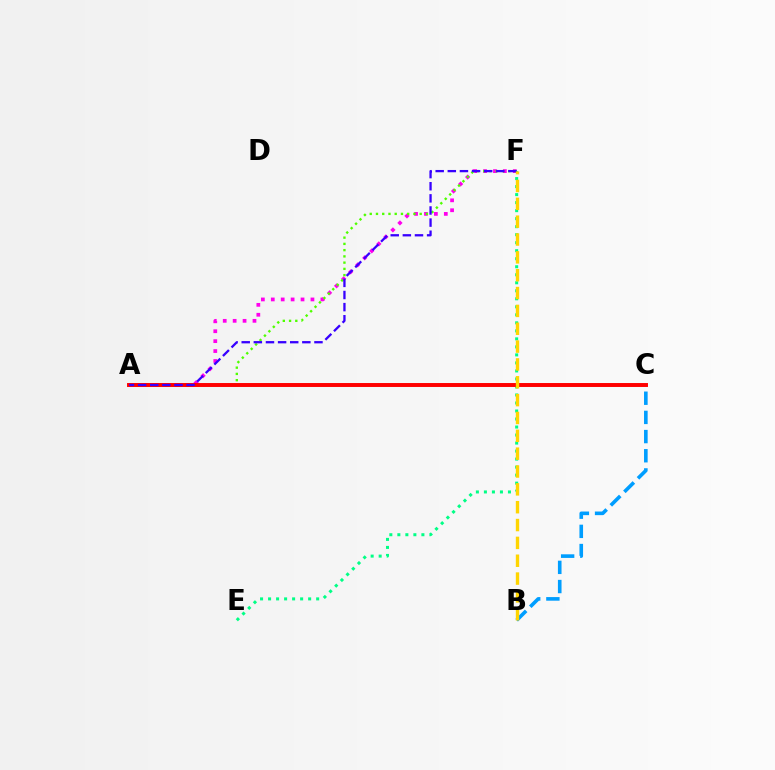{('E', 'F'): [{'color': '#00ff86', 'line_style': 'dotted', 'thickness': 2.18}], ('B', 'C'): [{'color': '#009eff', 'line_style': 'dashed', 'thickness': 2.61}], ('A', 'F'): [{'color': '#ff00ed', 'line_style': 'dotted', 'thickness': 2.7}, {'color': '#4fff00', 'line_style': 'dotted', 'thickness': 1.7}, {'color': '#3700ff', 'line_style': 'dashed', 'thickness': 1.65}], ('A', 'C'): [{'color': '#ff0000', 'line_style': 'solid', 'thickness': 2.84}], ('B', 'F'): [{'color': '#ffd500', 'line_style': 'dashed', 'thickness': 2.42}]}